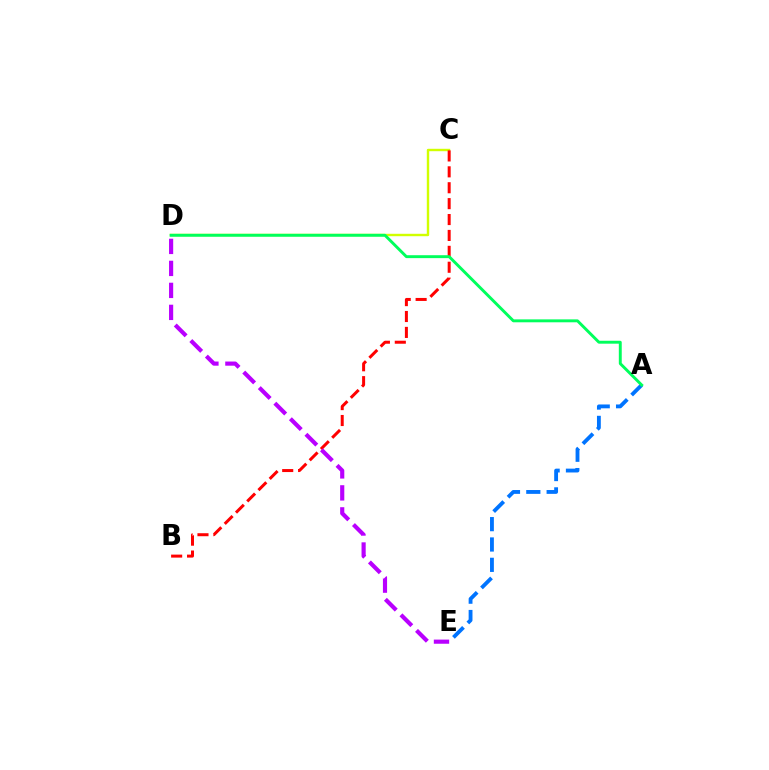{('A', 'E'): [{'color': '#0074ff', 'line_style': 'dashed', 'thickness': 2.76}], ('C', 'D'): [{'color': '#d1ff00', 'line_style': 'solid', 'thickness': 1.74}], ('B', 'C'): [{'color': '#ff0000', 'line_style': 'dashed', 'thickness': 2.16}], ('A', 'D'): [{'color': '#00ff5c', 'line_style': 'solid', 'thickness': 2.1}], ('D', 'E'): [{'color': '#b900ff', 'line_style': 'dashed', 'thickness': 2.99}]}